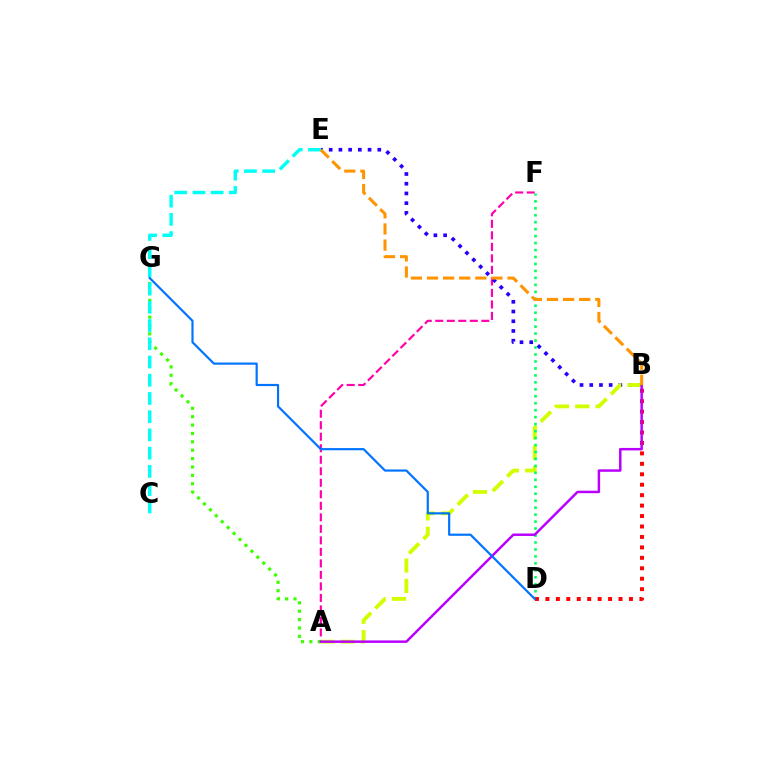{('A', 'F'): [{'color': '#ff00ac', 'line_style': 'dashed', 'thickness': 1.56}], ('B', 'E'): [{'color': '#2500ff', 'line_style': 'dotted', 'thickness': 2.64}, {'color': '#ff9400', 'line_style': 'dashed', 'thickness': 2.19}], ('A', 'B'): [{'color': '#d1ff00', 'line_style': 'dashed', 'thickness': 2.77}, {'color': '#b900ff', 'line_style': 'solid', 'thickness': 1.79}], ('D', 'F'): [{'color': '#00ff5c', 'line_style': 'dotted', 'thickness': 1.89}], ('B', 'D'): [{'color': '#ff0000', 'line_style': 'dotted', 'thickness': 2.84}], ('A', 'G'): [{'color': '#3dff00', 'line_style': 'dotted', 'thickness': 2.28}], ('C', 'E'): [{'color': '#00fff6', 'line_style': 'dashed', 'thickness': 2.48}], ('D', 'G'): [{'color': '#0074ff', 'line_style': 'solid', 'thickness': 1.57}]}